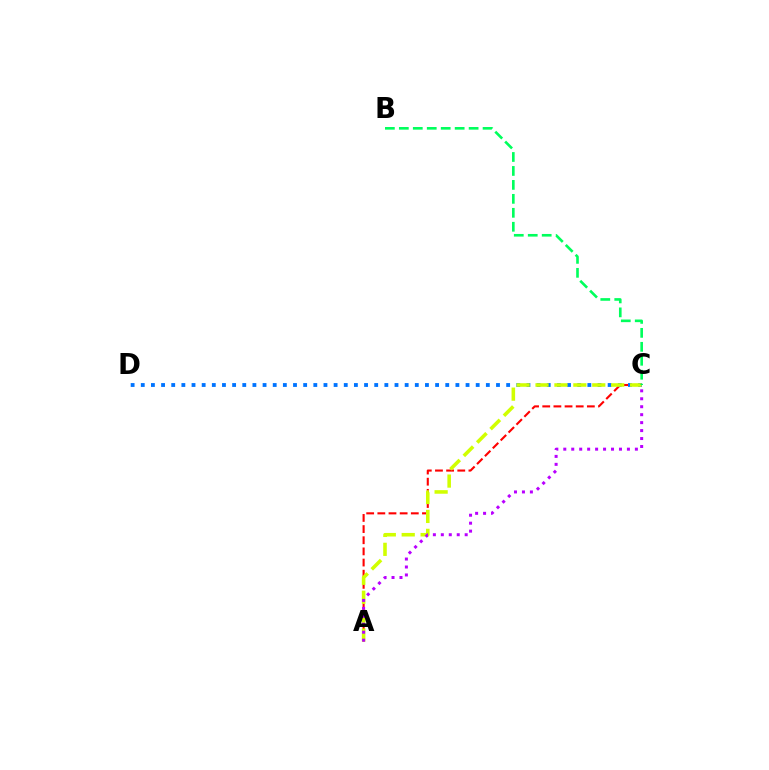{('A', 'C'): [{'color': '#ff0000', 'line_style': 'dashed', 'thickness': 1.52}, {'color': '#d1ff00', 'line_style': 'dashed', 'thickness': 2.57}, {'color': '#b900ff', 'line_style': 'dotted', 'thickness': 2.16}], ('C', 'D'): [{'color': '#0074ff', 'line_style': 'dotted', 'thickness': 2.76}], ('B', 'C'): [{'color': '#00ff5c', 'line_style': 'dashed', 'thickness': 1.9}]}